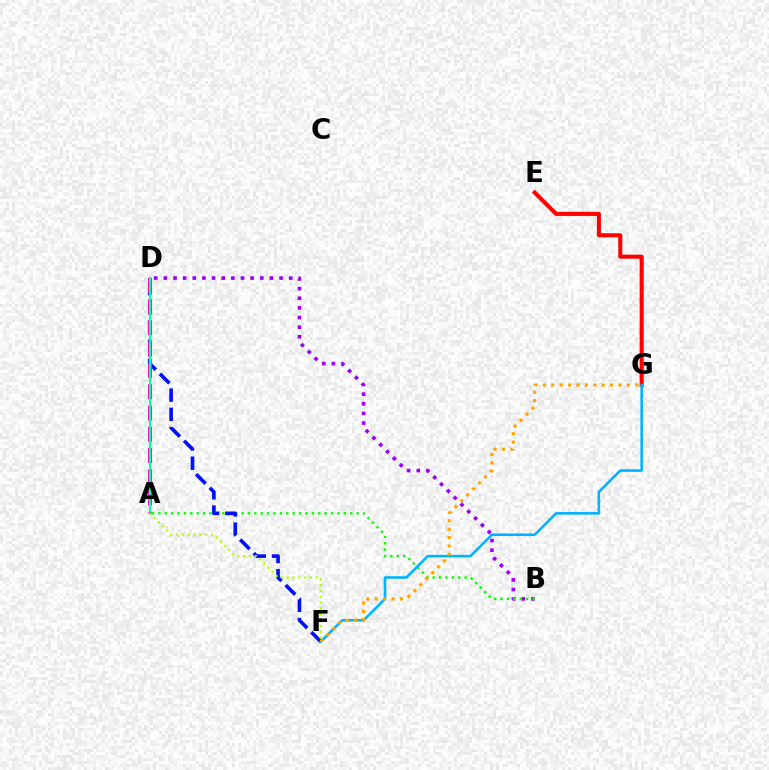{('B', 'D'): [{'color': '#9b00ff', 'line_style': 'dotted', 'thickness': 2.62}], ('A', 'B'): [{'color': '#08ff00', 'line_style': 'dotted', 'thickness': 1.74}], ('D', 'F'): [{'color': '#0010ff', 'line_style': 'dashed', 'thickness': 2.61}], ('E', 'G'): [{'color': '#ff0000', 'line_style': 'solid', 'thickness': 2.92}], ('A', 'F'): [{'color': '#b3ff00', 'line_style': 'dotted', 'thickness': 1.59}], ('A', 'D'): [{'color': '#ff00bd', 'line_style': 'dashed', 'thickness': 2.89}, {'color': '#00ff9d', 'line_style': 'solid', 'thickness': 1.58}], ('F', 'G'): [{'color': '#00b5ff', 'line_style': 'solid', 'thickness': 1.86}, {'color': '#ffa500', 'line_style': 'dotted', 'thickness': 2.28}]}